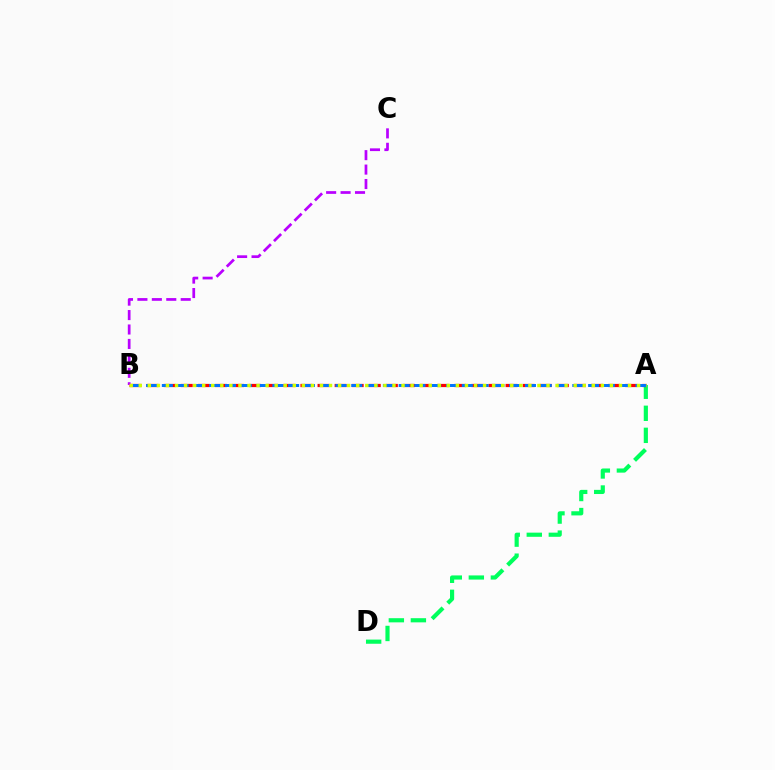{('A', 'D'): [{'color': '#00ff5c', 'line_style': 'dashed', 'thickness': 2.99}], ('A', 'B'): [{'color': '#ff0000', 'line_style': 'dashed', 'thickness': 2.32}, {'color': '#0074ff', 'line_style': 'dashed', 'thickness': 2.14}, {'color': '#d1ff00', 'line_style': 'dotted', 'thickness': 2.46}], ('B', 'C'): [{'color': '#b900ff', 'line_style': 'dashed', 'thickness': 1.96}]}